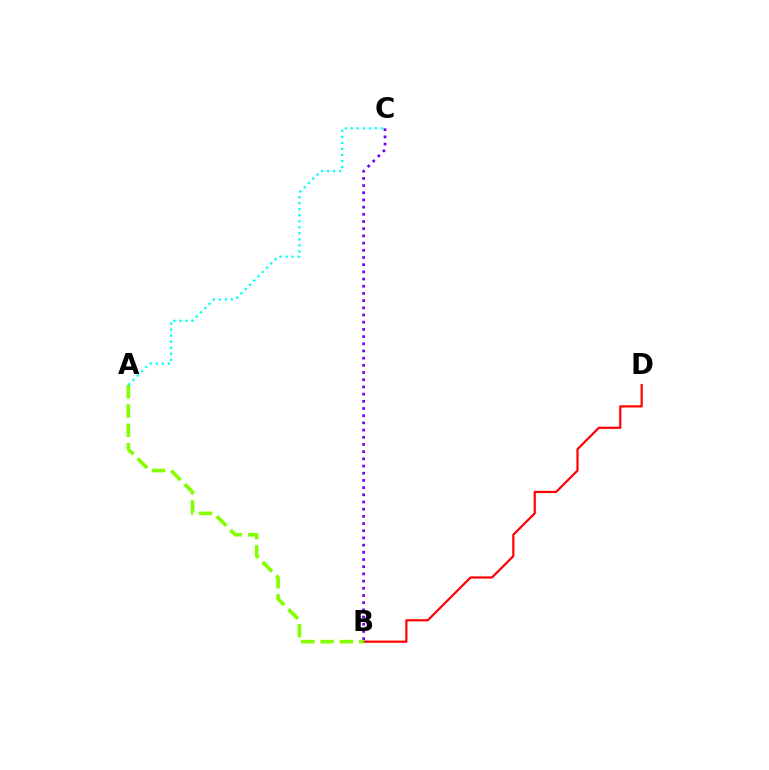{('B', 'D'): [{'color': '#ff0000', 'line_style': 'solid', 'thickness': 1.58}], ('B', 'C'): [{'color': '#7200ff', 'line_style': 'dotted', 'thickness': 1.95}], ('A', 'B'): [{'color': '#84ff00', 'line_style': 'dashed', 'thickness': 2.62}], ('A', 'C'): [{'color': '#00fff6', 'line_style': 'dotted', 'thickness': 1.64}]}